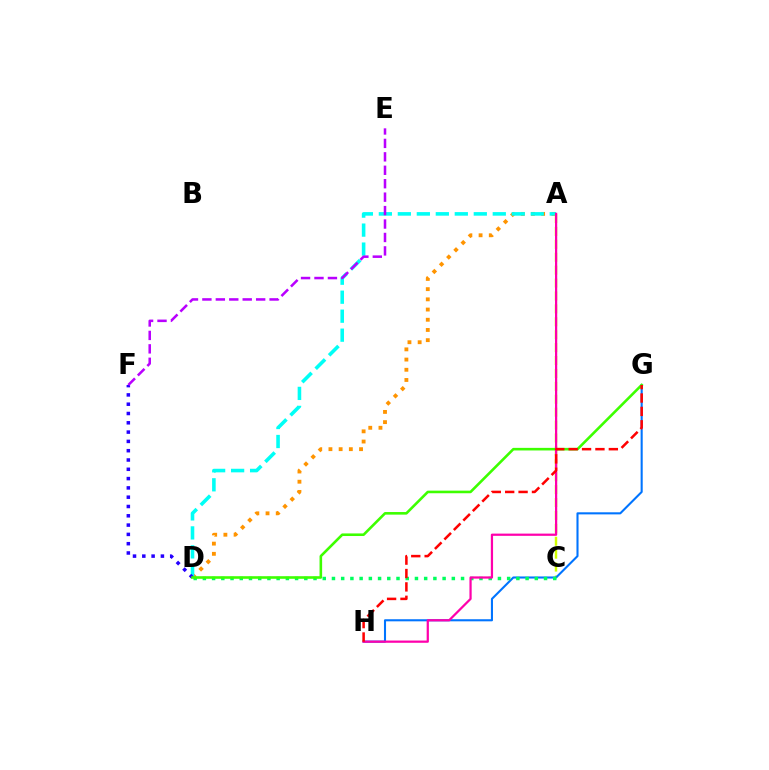{('A', 'D'): [{'color': '#ff9400', 'line_style': 'dotted', 'thickness': 2.77}, {'color': '#00fff6', 'line_style': 'dashed', 'thickness': 2.58}], ('A', 'C'): [{'color': '#d1ff00', 'line_style': 'dashed', 'thickness': 1.75}], ('G', 'H'): [{'color': '#0074ff', 'line_style': 'solid', 'thickness': 1.5}, {'color': '#ff0000', 'line_style': 'dashed', 'thickness': 1.82}], ('D', 'F'): [{'color': '#2500ff', 'line_style': 'dotted', 'thickness': 2.53}], ('C', 'D'): [{'color': '#00ff5c', 'line_style': 'dotted', 'thickness': 2.51}], ('D', 'G'): [{'color': '#3dff00', 'line_style': 'solid', 'thickness': 1.87}], ('A', 'H'): [{'color': '#ff00ac', 'line_style': 'solid', 'thickness': 1.61}], ('E', 'F'): [{'color': '#b900ff', 'line_style': 'dashed', 'thickness': 1.83}]}